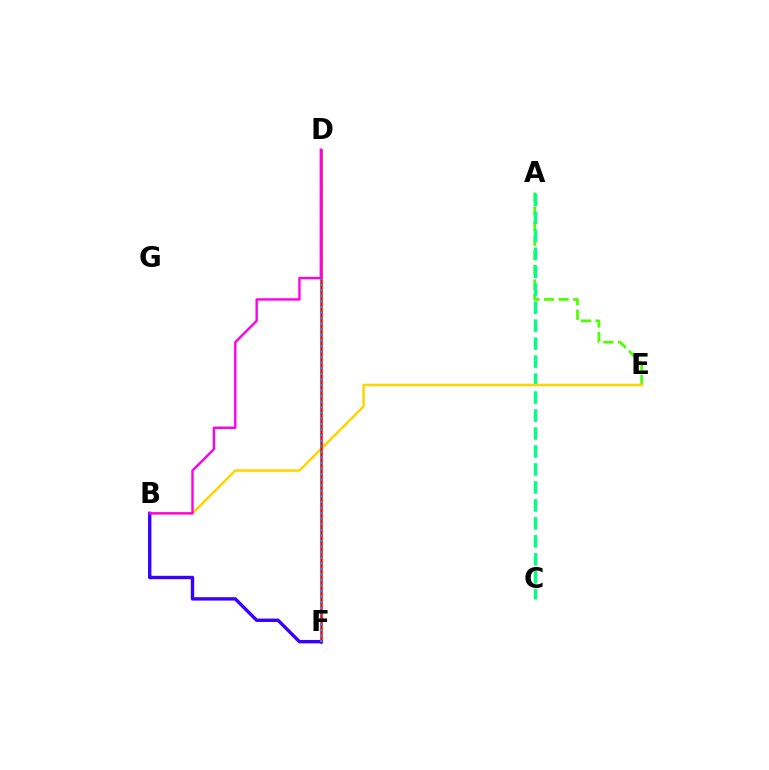{('A', 'E'): [{'color': '#4fff00', 'line_style': 'dashed', 'thickness': 1.98}], ('A', 'C'): [{'color': '#00ff86', 'line_style': 'dashed', 'thickness': 2.44}], ('B', 'E'): [{'color': '#ffd500', 'line_style': 'solid', 'thickness': 1.82}], ('D', 'F'): [{'color': '#ff0000', 'line_style': 'solid', 'thickness': 1.8}, {'color': '#009eff', 'line_style': 'dotted', 'thickness': 1.51}], ('B', 'F'): [{'color': '#3700ff', 'line_style': 'solid', 'thickness': 2.44}], ('B', 'D'): [{'color': '#ff00ed', 'line_style': 'solid', 'thickness': 1.72}]}